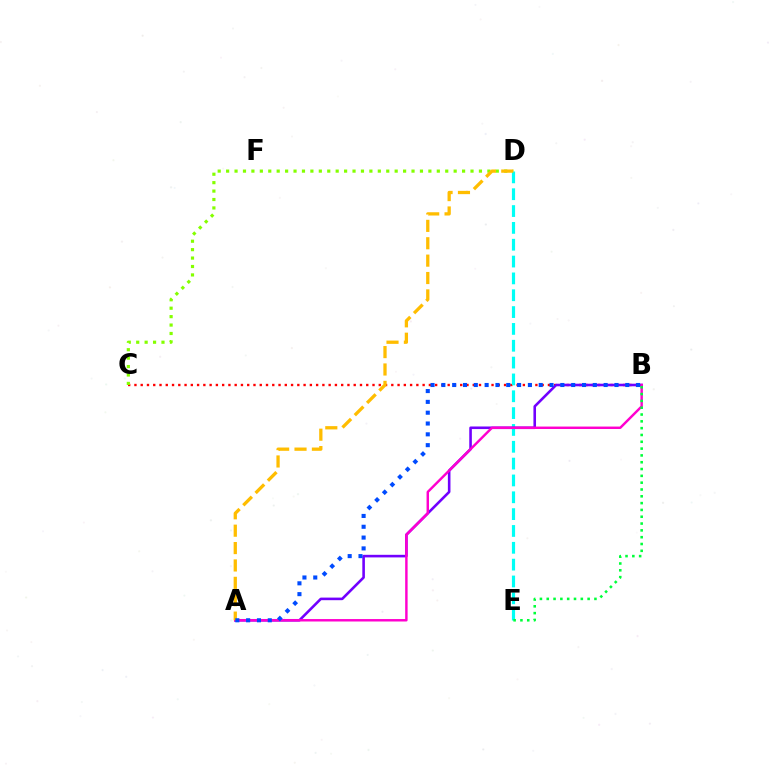{('B', 'C'): [{'color': '#ff0000', 'line_style': 'dotted', 'thickness': 1.7}], ('C', 'D'): [{'color': '#84ff00', 'line_style': 'dotted', 'thickness': 2.29}], ('D', 'E'): [{'color': '#00fff6', 'line_style': 'dashed', 'thickness': 2.29}], ('A', 'B'): [{'color': '#7200ff', 'line_style': 'solid', 'thickness': 1.87}, {'color': '#ff00cf', 'line_style': 'solid', 'thickness': 1.76}, {'color': '#004bff', 'line_style': 'dotted', 'thickness': 2.94}], ('A', 'D'): [{'color': '#ffbd00', 'line_style': 'dashed', 'thickness': 2.36}], ('B', 'E'): [{'color': '#00ff39', 'line_style': 'dotted', 'thickness': 1.85}]}